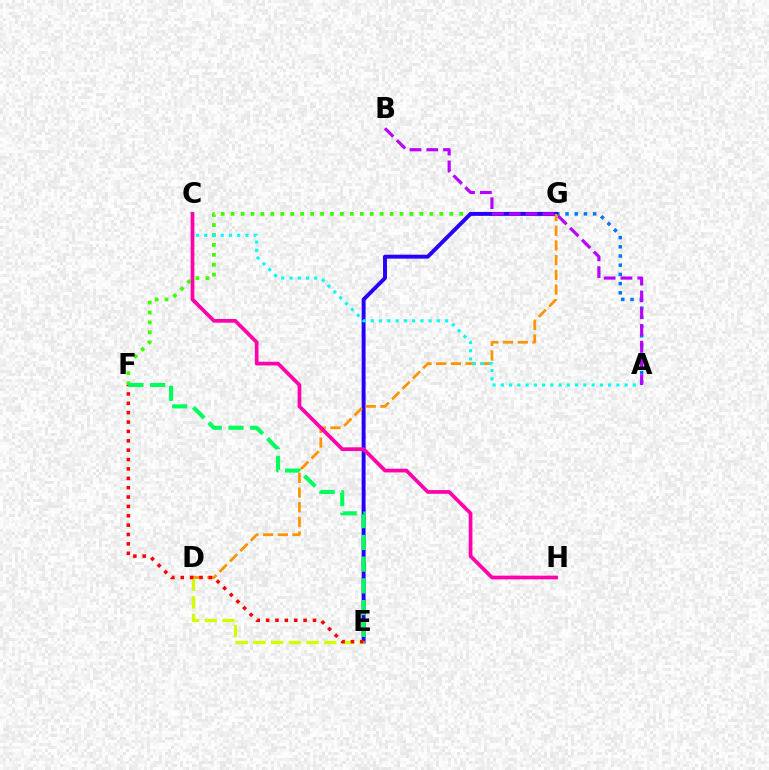{('A', 'G'): [{'color': '#0074ff', 'line_style': 'dotted', 'thickness': 2.5}], ('F', 'G'): [{'color': '#3dff00', 'line_style': 'dotted', 'thickness': 2.7}], ('E', 'G'): [{'color': '#2500ff', 'line_style': 'solid', 'thickness': 2.83}], ('D', 'G'): [{'color': '#ff9400', 'line_style': 'dashed', 'thickness': 2.0}], ('D', 'E'): [{'color': '#d1ff00', 'line_style': 'dashed', 'thickness': 2.4}], ('E', 'F'): [{'color': '#ff0000', 'line_style': 'dotted', 'thickness': 2.55}, {'color': '#00ff5c', 'line_style': 'dashed', 'thickness': 2.95}], ('A', 'C'): [{'color': '#00fff6', 'line_style': 'dotted', 'thickness': 2.24}], ('C', 'H'): [{'color': '#ff00ac', 'line_style': 'solid', 'thickness': 2.67}], ('A', 'B'): [{'color': '#b900ff', 'line_style': 'dashed', 'thickness': 2.28}]}